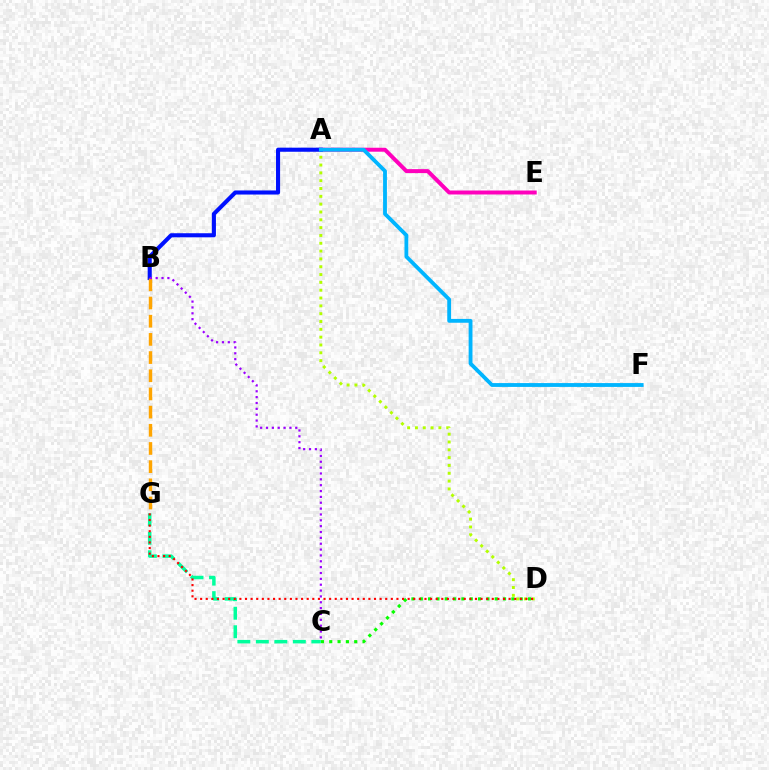{('A', 'E'): [{'color': '#ff00bd', 'line_style': 'solid', 'thickness': 2.86}], ('C', 'D'): [{'color': '#08ff00', 'line_style': 'dotted', 'thickness': 2.26}], ('C', 'G'): [{'color': '#00ff9d', 'line_style': 'dashed', 'thickness': 2.51}], ('A', 'D'): [{'color': '#b3ff00', 'line_style': 'dotted', 'thickness': 2.13}], ('D', 'G'): [{'color': '#ff0000', 'line_style': 'dotted', 'thickness': 1.52}], ('A', 'B'): [{'color': '#0010ff', 'line_style': 'solid', 'thickness': 2.94}], ('B', 'G'): [{'color': '#ffa500', 'line_style': 'dashed', 'thickness': 2.47}], ('A', 'F'): [{'color': '#00b5ff', 'line_style': 'solid', 'thickness': 2.76}], ('B', 'C'): [{'color': '#9b00ff', 'line_style': 'dotted', 'thickness': 1.59}]}